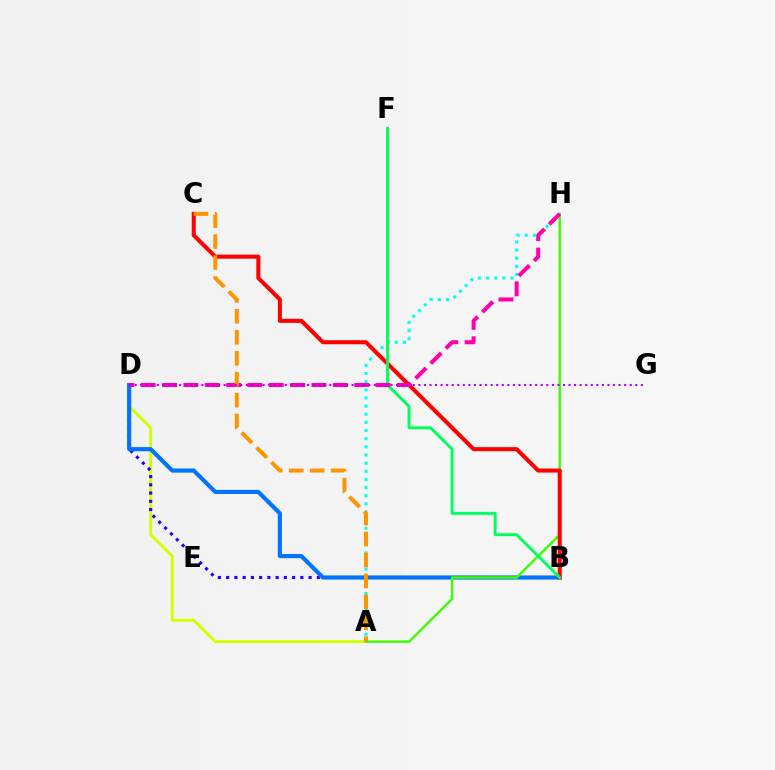{('A', 'D'): [{'color': '#d1ff00', 'line_style': 'solid', 'thickness': 2.07}], ('B', 'D'): [{'color': '#2500ff', 'line_style': 'dotted', 'thickness': 2.24}, {'color': '#0074ff', 'line_style': 'solid', 'thickness': 2.98}], ('A', 'H'): [{'color': '#3dff00', 'line_style': 'solid', 'thickness': 1.76}, {'color': '#00fff6', 'line_style': 'dotted', 'thickness': 2.21}], ('B', 'C'): [{'color': '#ff0000', 'line_style': 'solid', 'thickness': 2.92}], ('B', 'F'): [{'color': '#00ff5c', 'line_style': 'solid', 'thickness': 2.13}], ('D', 'H'): [{'color': '#ff00ac', 'line_style': 'dashed', 'thickness': 2.9}], ('A', 'C'): [{'color': '#ff9400', 'line_style': 'dashed', 'thickness': 2.84}], ('D', 'G'): [{'color': '#b900ff', 'line_style': 'dotted', 'thickness': 1.51}]}